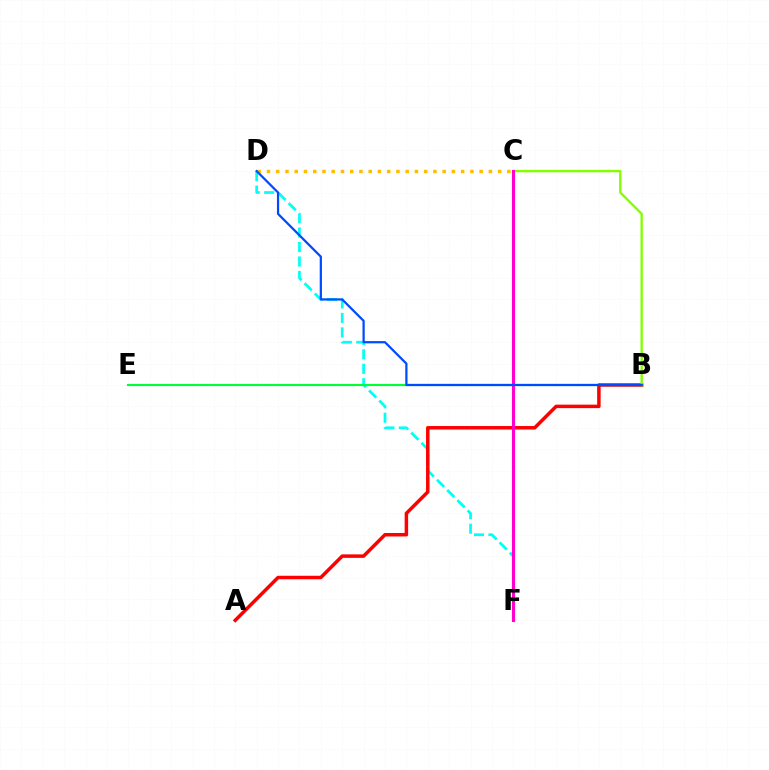{('D', 'F'): [{'color': '#00fff6', 'line_style': 'dashed', 'thickness': 1.96}], ('A', 'B'): [{'color': '#ff0000', 'line_style': 'solid', 'thickness': 2.51}], ('C', 'F'): [{'color': '#7200ff', 'line_style': 'dotted', 'thickness': 2.17}, {'color': '#ff00cf', 'line_style': 'solid', 'thickness': 2.23}], ('B', 'C'): [{'color': '#84ff00', 'line_style': 'solid', 'thickness': 1.69}], ('B', 'E'): [{'color': '#00ff39', 'line_style': 'solid', 'thickness': 1.53}], ('C', 'D'): [{'color': '#ffbd00', 'line_style': 'dotted', 'thickness': 2.51}], ('B', 'D'): [{'color': '#004bff', 'line_style': 'solid', 'thickness': 1.61}]}